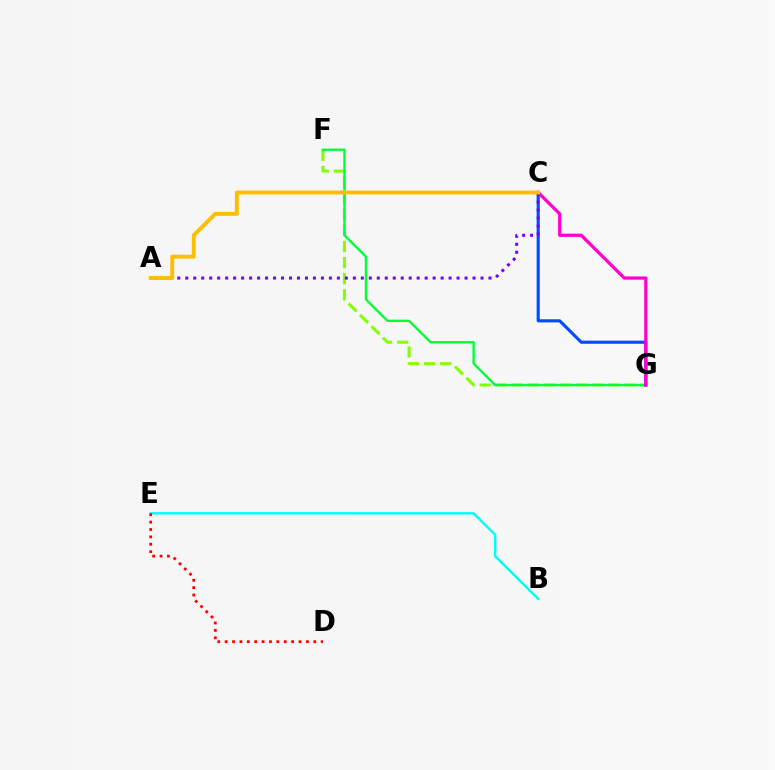{('F', 'G'): [{'color': '#84ff00', 'line_style': 'dashed', 'thickness': 2.19}, {'color': '#00ff39', 'line_style': 'solid', 'thickness': 1.69}], ('B', 'E'): [{'color': '#00fff6', 'line_style': 'solid', 'thickness': 1.76}], ('C', 'G'): [{'color': '#004bff', 'line_style': 'solid', 'thickness': 2.24}, {'color': '#ff00cf', 'line_style': 'solid', 'thickness': 2.33}], ('D', 'E'): [{'color': '#ff0000', 'line_style': 'dotted', 'thickness': 2.01}], ('A', 'C'): [{'color': '#7200ff', 'line_style': 'dotted', 'thickness': 2.17}, {'color': '#ffbd00', 'line_style': 'solid', 'thickness': 2.8}]}